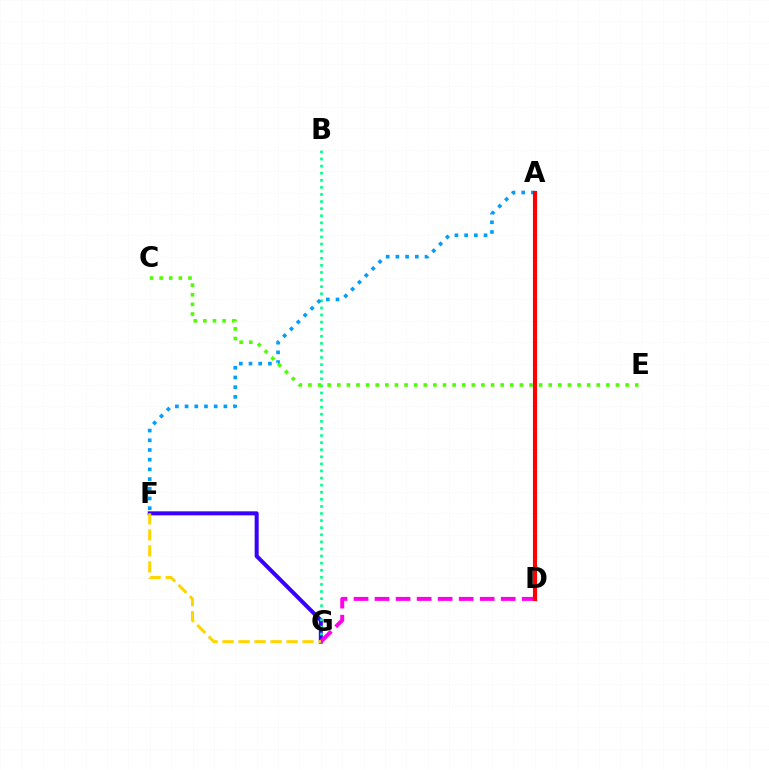{('F', 'G'): [{'color': '#3700ff', 'line_style': 'solid', 'thickness': 2.89}, {'color': '#ffd500', 'line_style': 'dashed', 'thickness': 2.17}], ('B', 'G'): [{'color': '#00ff86', 'line_style': 'dotted', 'thickness': 1.93}], ('A', 'F'): [{'color': '#009eff', 'line_style': 'dotted', 'thickness': 2.64}], ('D', 'G'): [{'color': '#ff00ed', 'line_style': 'dashed', 'thickness': 2.86}], ('C', 'E'): [{'color': '#4fff00', 'line_style': 'dotted', 'thickness': 2.61}], ('A', 'D'): [{'color': '#ff0000', 'line_style': 'solid', 'thickness': 2.98}]}